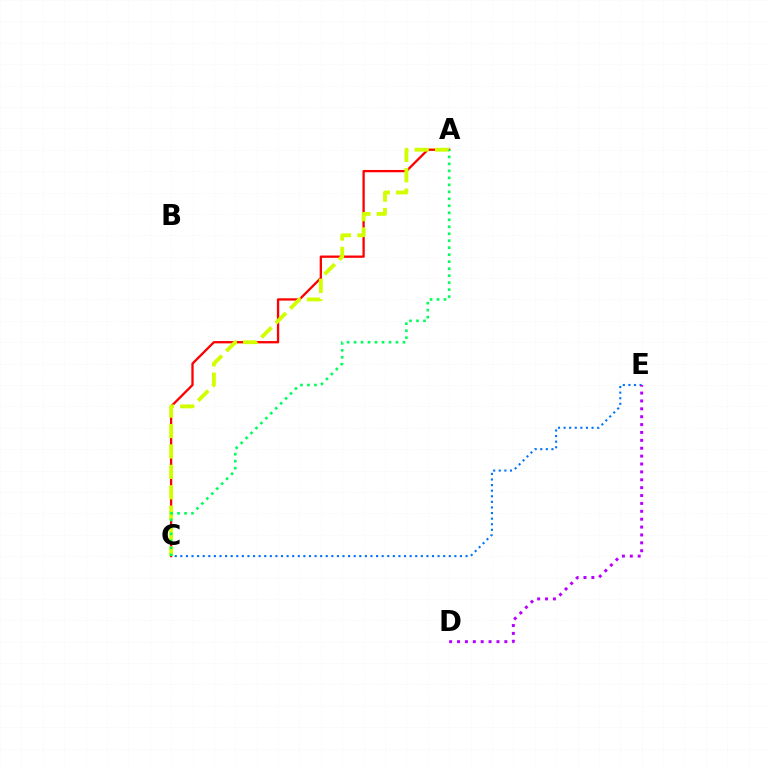{('A', 'C'): [{'color': '#ff0000', 'line_style': 'solid', 'thickness': 1.66}, {'color': '#d1ff00', 'line_style': 'dashed', 'thickness': 2.77}, {'color': '#00ff5c', 'line_style': 'dotted', 'thickness': 1.9}], ('C', 'E'): [{'color': '#0074ff', 'line_style': 'dotted', 'thickness': 1.52}], ('D', 'E'): [{'color': '#b900ff', 'line_style': 'dotted', 'thickness': 2.14}]}